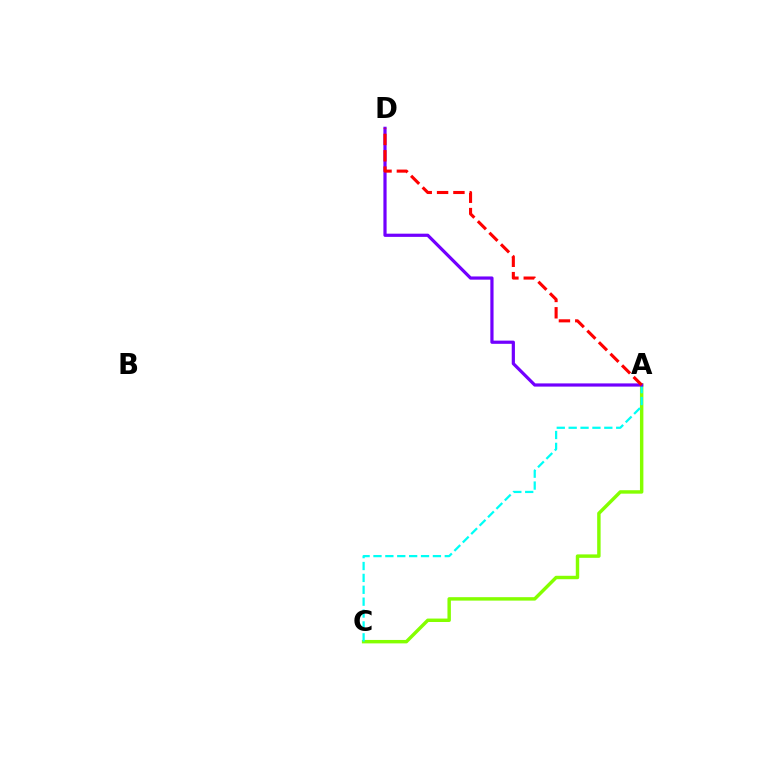{('A', 'C'): [{'color': '#84ff00', 'line_style': 'solid', 'thickness': 2.47}, {'color': '#00fff6', 'line_style': 'dashed', 'thickness': 1.61}], ('A', 'D'): [{'color': '#7200ff', 'line_style': 'solid', 'thickness': 2.31}, {'color': '#ff0000', 'line_style': 'dashed', 'thickness': 2.22}]}